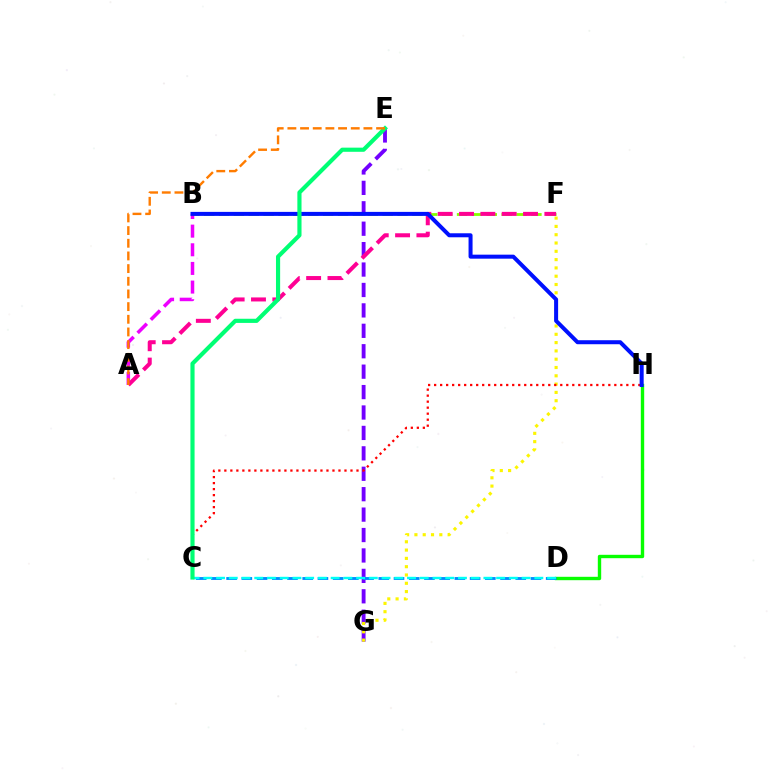{('E', 'G'): [{'color': '#7200ff', 'line_style': 'dashed', 'thickness': 2.77}], ('F', 'G'): [{'color': '#fcf500', 'line_style': 'dotted', 'thickness': 2.25}], ('D', 'H'): [{'color': '#08ff00', 'line_style': 'solid', 'thickness': 2.43}], ('A', 'B'): [{'color': '#ee00ff', 'line_style': 'dashed', 'thickness': 2.53}], ('B', 'F'): [{'color': '#84ff00', 'line_style': 'dashed', 'thickness': 2.02}], ('C', 'D'): [{'color': '#008cff', 'line_style': 'dashed', 'thickness': 2.07}, {'color': '#00fff6', 'line_style': 'dashed', 'thickness': 1.73}], ('C', 'H'): [{'color': '#ff0000', 'line_style': 'dotted', 'thickness': 1.63}], ('A', 'F'): [{'color': '#ff0094', 'line_style': 'dashed', 'thickness': 2.9}], ('B', 'H'): [{'color': '#0010ff', 'line_style': 'solid', 'thickness': 2.89}], ('C', 'E'): [{'color': '#00ff74', 'line_style': 'solid', 'thickness': 2.99}], ('A', 'E'): [{'color': '#ff7c00', 'line_style': 'dashed', 'thickness': 1.72}]}